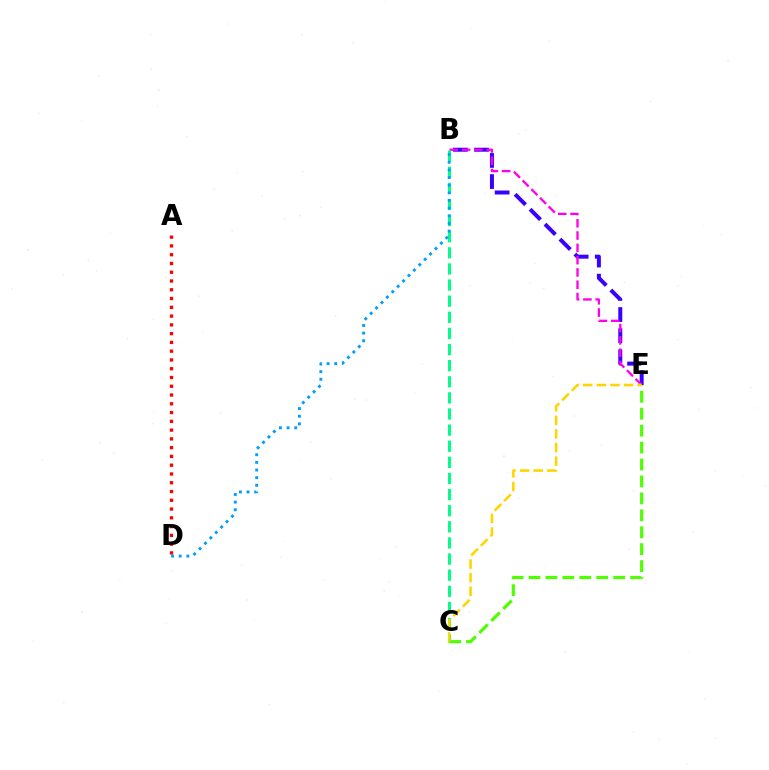{('B', 'E'): [{'color': '#3700ff', 'line_style': 'dashed', 'thickness': 2.87}, {'color': '#ff00ed', 'line_style': 'dashed', 'thickness': 1.67}], ('B', 'C'): [{'color': '#00ff86', 'line_style': 'dashed', 'thickness': 2.19}], ('C', 'E'): [{'color': '#4fff00', 'line_style': 'dashed', 'thickness': 2.3}, {'color': '#ffd500', 'line_style': 'dashed', 'thickness': 1.85}], ('B', 'D'): [{'color': '#009eff', 'line_style': 'dotted', 'thickness': 2.08}], ('A', 'D'): [{'color': '#ff0000', 'line_style': 'dotted', 'thickness': 2.38}]}